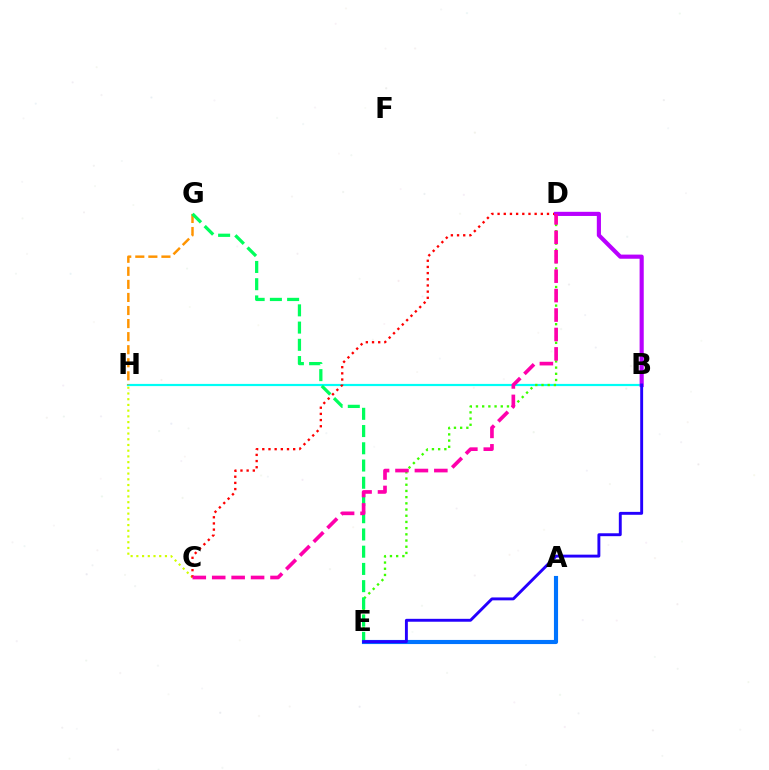{('B', 'H'): [{'color': '#00fff6', 'line_style': 'solid', 'thickness': 1.58}], ('C', 'H'): [{'color': '#d1ff00', 'line_style': 'dotted', 'thickness': 1.55}], ('G', 'H'): [{'color': '#ff9400', 'line_style': 'dashed', 'thickness': 1.77}], ('D', 'E'): [{'color': '#3dff00', 'line_style': 'dotted', 'thickness': 1.68}], ('E', 'G'): [{'color': '#00ff5c', 'line_style': 'dashed', 'thickness': 2.34}], ('A', 'E'): [{'color': '#0074ff', 'line_style': 'solid', 'thickness': 2.97}], ('C', 'D'): [{'color': '#ff0000', 'line_style': 'dotted', 'thickness': 1.68}, {'color': '#ff00ac', 'line_style': 'dashed', 'thickness': 2.64}], ('B', 'D'): [{'color': '#b900ff', 'line_style': 'solid', 'thickness': 2.98}], ('B', 'E'): [{'color': '#2500ff', 'line_style': 'solid', 'thickness': 2.09}]}